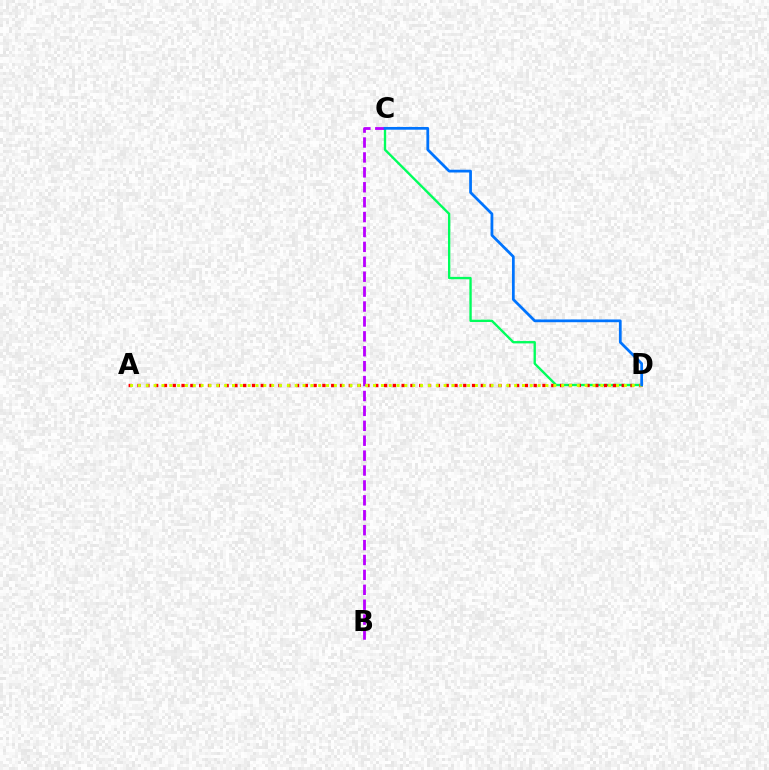{('C', 'D'): [{'color': '#00ff5c', 'line_style': 'solid', 'thickness': 1.69}, {'color': '#0074ff', 'line_style': 'solid', 'thickness': 1.98}], ('B', 'C'): [{'color': '#b900ff', 'line_style': 'dashed', 'thickness': 2.03}], ('A', 'D'): [{'color': '#ff0000', 'line_style': 'dotted', 'thickness': 2.39}, {'color': '#d1ff00', 'line_style': 'dotted', 'thickness': 2.13}]}